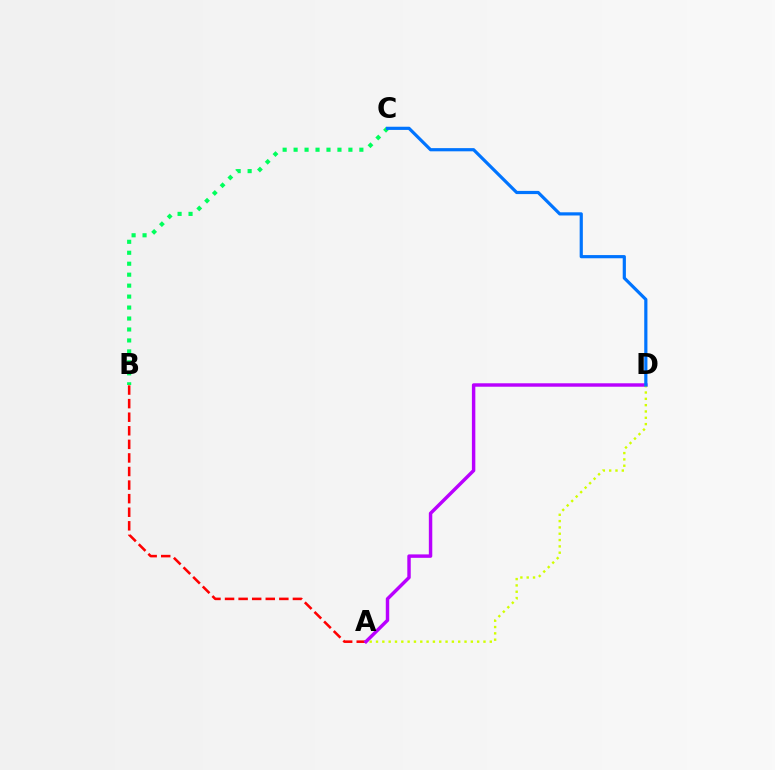{('A', 'B'): [{'color': '#ff0000', 'line_style': 'dashed', 'thickness': 1.84}], ('A', 'D'): [{'color': '#b900ff', 'line_style': 'solid', 'thickness': 2.48}, {'color': '#d1ff00', 'line_style': 'dotted', 'thickness': 1.72}], ('B', 'C'): [{'color': '#00ff5c', 'line_style': 'dotted', 'thickness': 2.98}], ('C', 'D'): [{'color': '#0074ff', 'line_style': 'solid', 'thickness': 2.29}]}